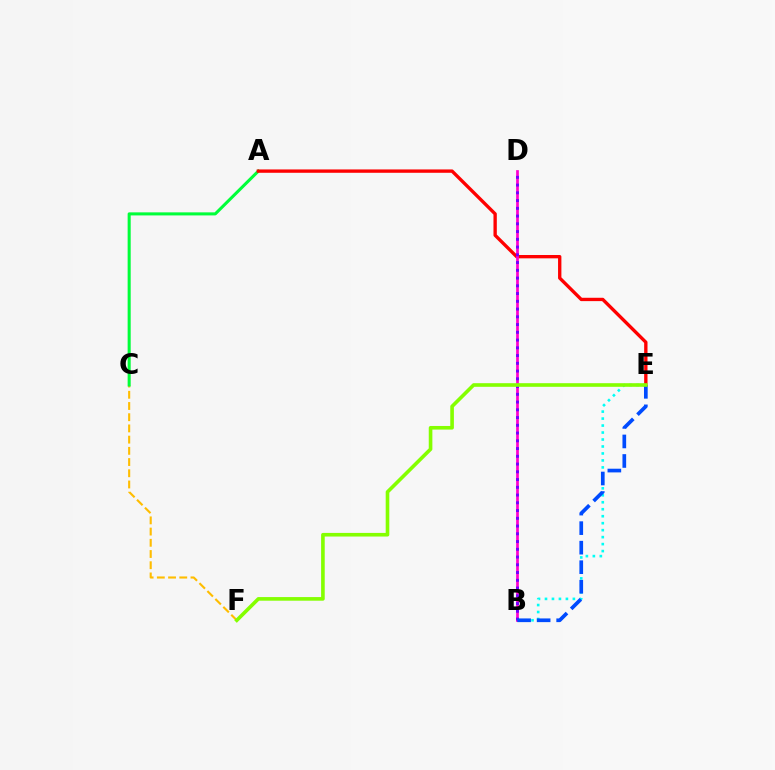{('C', 'F'): [{'color': '#ffbd00', 'line_style': 'dashed', 'thickness': 1.52}], ('A', 'C'): [{'color': '#00ff39', 'line_style': 'solid', 'thickness': 2.2}], ('B', 'E'): [{'color': '#00fff6', 'line_style': 'dotted', 'thickness': 1.89}, {'color': '#004bff', 'line_style': 'dashed', 'thickness': 2.65}], ('A', 'E'): [{'color': '#ff0000', 'line_style': 'solid', 'thickness': 2.41}], ('B', 'D'): [{'color': '#ff00cf', 'line_style': 'solid', 'thickness': 1.95}, {'color': '#7200ff', 'line_style': 'dotted', 'thickness': 2.11}], ('E', 'F'): [{'color': '#84ff00', 'line_style': 'solid', 'thickness': 2.61}]}